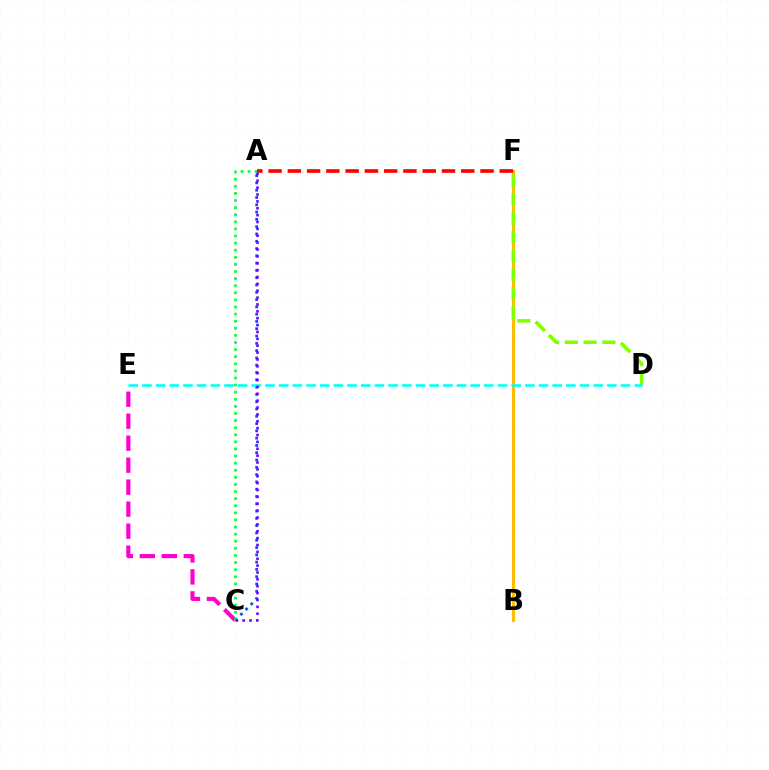{('B', 'F'): [{'color': '#ffbd00', 'line_style': 'solid', 'thickness': 2.22}], ('A', 'C'): [{'color': '#004bff', 'line_style': 'dotted', 'thickness': 1.98}, {'color': '#00ff39', 'line_style': 'dotted', 'thickness': 1.93}, {'color': '#7200ff', 'line_style': 'dotted', 'thickness': 1.87}], ('D', 'F'): [{'color': '#84ff00', 'line_style': 'dashed', 'thickness': 2.55}], ('C', 'E'): [{'color': '#ff00cf', 'line_style': 'dashed', 'thickness': 2.99}], ('A', 'F'): [{'color': '#ff0000', 'line_style': 'dashed', 'thickness': 2.62}], ('D', 'E'): [{'color': '#00fff6', 'line_style': 'dashed', 'thickness': 1.86}]}